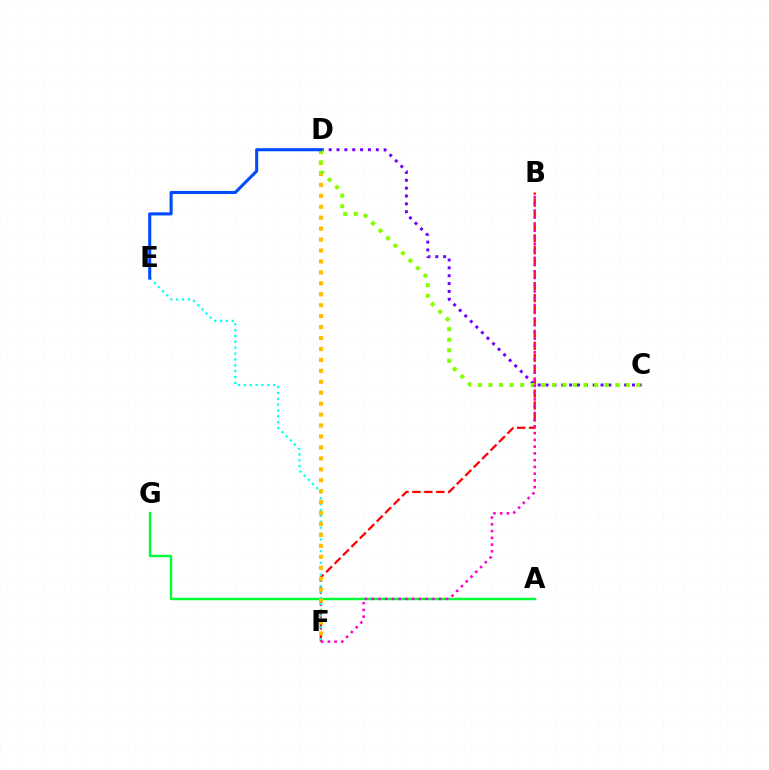{('C', 'D'): [{'color': '#7200ff', 'line_style': 'dotted', 'thickness': 2.13}, {'color': '#84ff00', 'line_style': 'dotted', 'thickness': 2.87}], ('B', 'F'): [{'color': '#ff0000', 'line_style': 'dashed', 'thickness': 1.62}, {'color': '#ff00cf', 'line_style': 'dotted', 'thickness': 1.83}], ('A', 'G'): [{'color': '#00ff39', 'line_style': 'solid', 'thickness': 1.75}], ('E', 'F'): [{'color': '#00fff6', 'line_style': 'dotted', 'thickness': 1.59}], ('D', 'F'): [{'color': '#ffbd00', 'line_style': 'dotted', 'thickness': 2.97}], ('D', 'E'): [{'color': '#004bff', 'line_style': 'solid', 'thickness': 2.22}]}